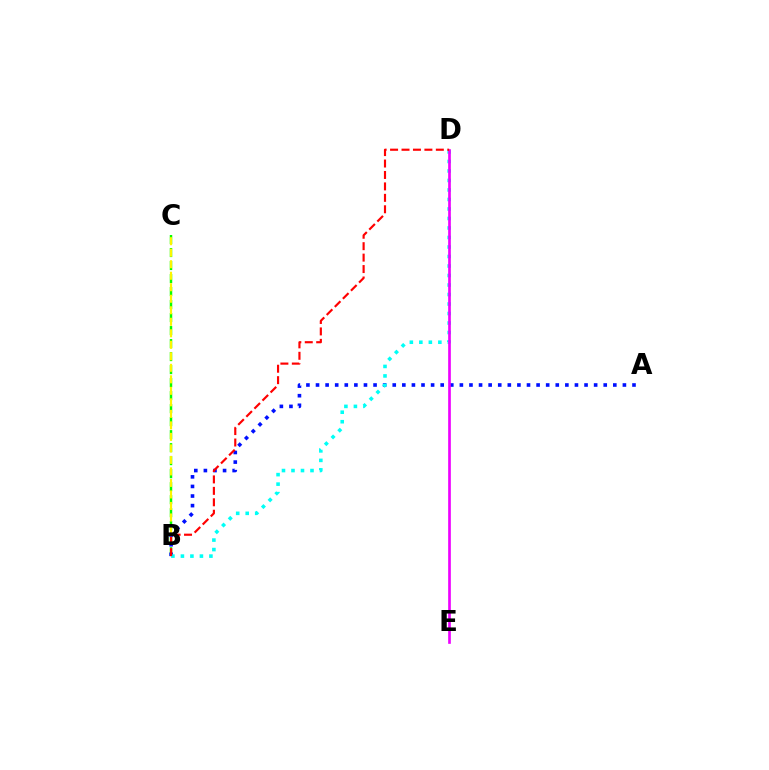{('B', 'C'): [{'color': '#08ff00', 'line_style': 'dashed', 'thickness': 1.77}, {'color': '#fcf500', 'line_style': 'dashed', 'thickness': 1.56}], ('A', 'B'): [{'color': '#0010ff', 'line_style': 'dotted', 'thickness': 2.61}], ('B', 'D'): [{'color': '#00fff6', 'line_style': 'dotted', 'thickness': 2.58}, {'color': '#ff0000', 'line_style': 'dashed', 'thickness': 1.55}], ('D', 'E'): [{'color': '#ee00ff', 'line_style': 'solid', 'thickness': 1.93}]}